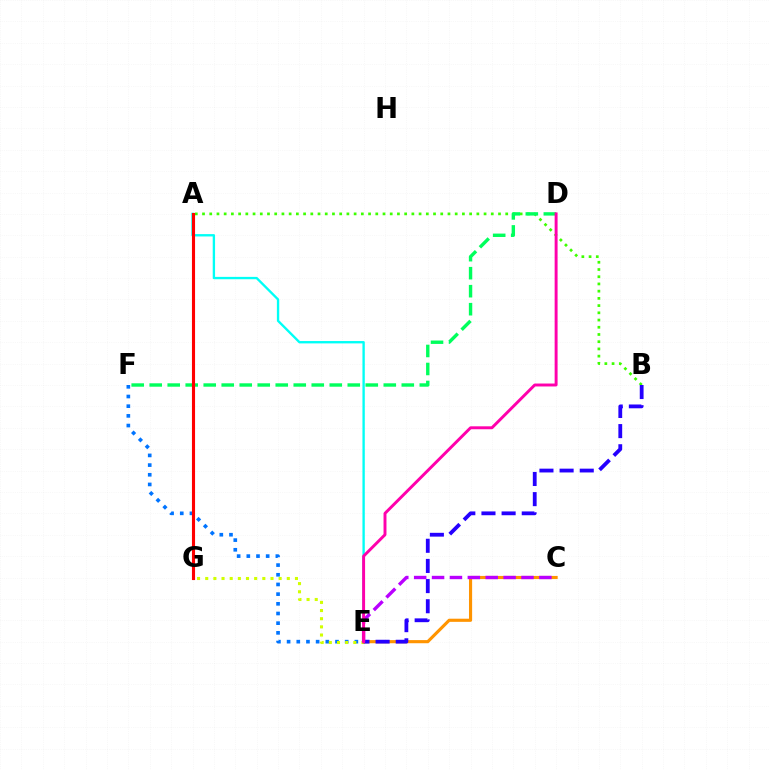{('E', 'F'): [{'color': '#0074ff', 'line_style': 'dotted', 'thickness': 2.63}], ('E', 'G'): [{'color': '#d1ff00', 'line_style': 'dotted', 'thickness': 2.22}], ('C', 'E'): [{'color': '#ff9400', 'line_style': 'solid', 'thickness': 2.25}, {'color': '#b900ff', 'line_style': 'dashed', 'thickness': 2.43}], ('A', 'E'): [{'color': '#00fff6', 'line_style': 'solid', 'thickness': 1.69}], ('A', 'B'): [{'color': '#3dff00', 'line_style': 'dotted', 'thickness': 1.96}], ('D', 'F'): [{'color': '#00ff5c', 'line_style': 'dashed', 'thickness': 2.45}], ('B', 'E'): [{'color': '#2500ff', 'line_style': 'dashed', 'thickness': 2.74}], ('A', 'G'): [{'color': '#ff0000', 'line_style': 'solid', 'thickness': 2.24}], ('D', 'E'): [{'color': '#ff00ac', 'line_style': 'solid', 'thickness': 2.12}]}